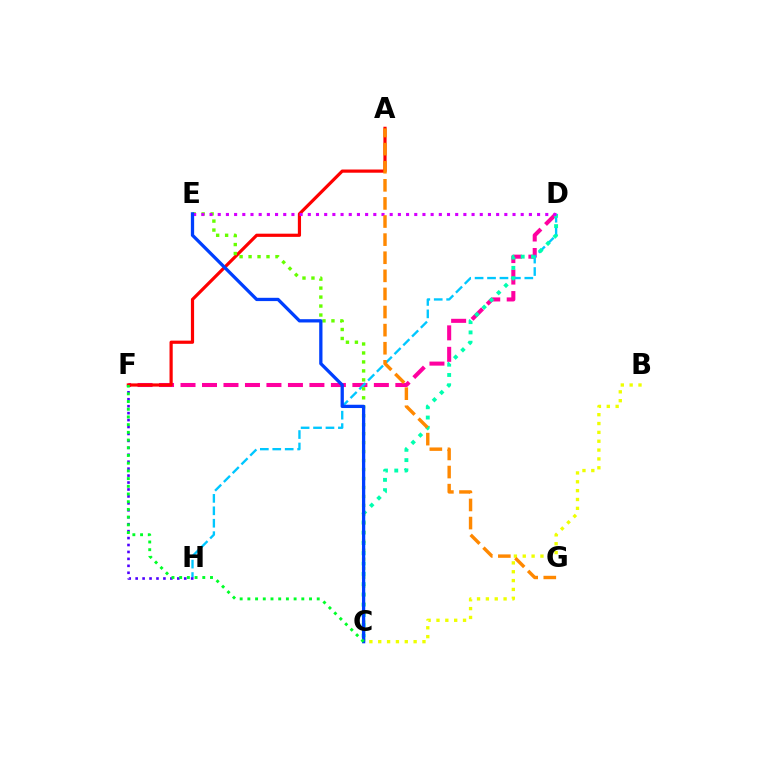{('D', 'F'): [{'color': '#ff00a0', 'line_style': 'dashed', 'thickness': 2.92}], ('D', 'H'): [{'color': '#00c7ff', 'line_style': 'dashed', 'thickness': 1.69}], ('F', 'H'): [{'color': '#4f00ff', 'line_style': 'dotted', 'thickness': 1.89}], ('A', 'F'): [{'color': '#ff0000', 'line_style': 'solid', 'thickness': 2.3}], ('C', 'D'): [{'color': '#00ffaf', 'line_style': 'dotted', 'thickness': 2.79}], ('B', 'C'): [{'color': '#eeff00', 'line_style': 'dotted', 'thickness': 2.4}], ('C', 'E'): [{'color': '#66ff00', 'line_style': 'dotted', 'thickness': 2.44}, {'color': '#003fff', 'line_style': 'solid', 'thickness': 2.36}], ('D', 'E'): [{'color': '#d600ff', 'line_style': 'dotted', 'thickness': 2.22}], ('A', 'G'): [{'color': '#ff8800', 'line_style': 'dashed', 'thickness': 2.46}], ('C', 'F'): [{'color': '#00ff27', 'line_style': 'dotted', 'thickness': 2.09}]}